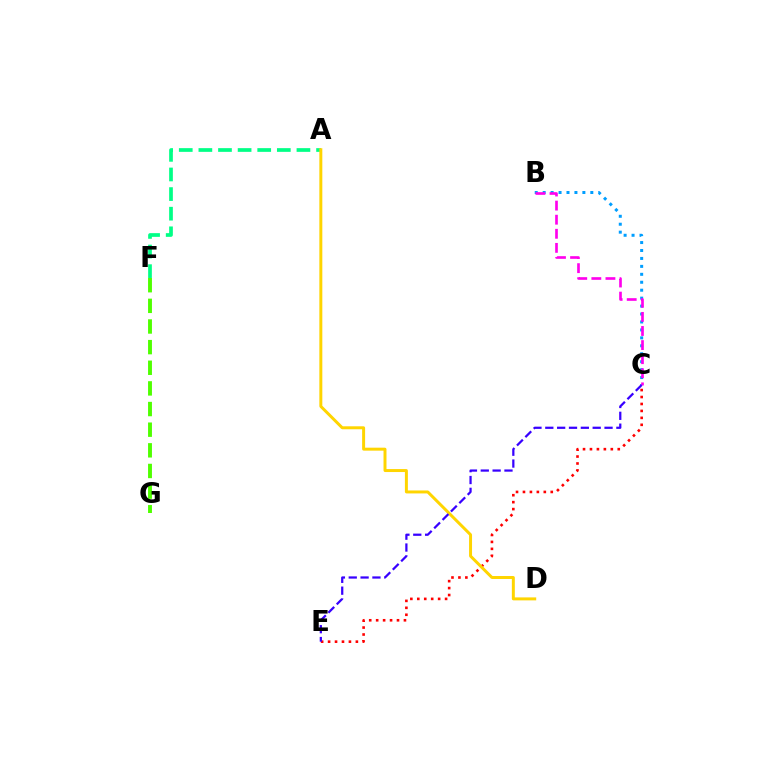{('C', 'E'): [{'color': '#ff0000', 'line_style': 'dotted', 'thickness': 1.89}, {'color': '#3700ff', 'line_style': 'dashed', 'thickness': 1.61}], ('A', 'F'): [{'color': '#00ff86', 'line_style': 'dashed', 'thickness': 2.66}], ('B', 'C'): [{'color': '#009eff', 'line_style': 'dotted', 'thickness': 2.16}, {'color': '#ff00ed', 'line_style': 'dashed', 'thickness': 1.91}], ('F', 'G'): [{'color': '#4fff00', 'line_style': 'dashed', 'thickness': 2.8}], ('A', 'D'): [{'color': '#ffd500', 'line_style': 'solid', 'thickness': 2.14}]}